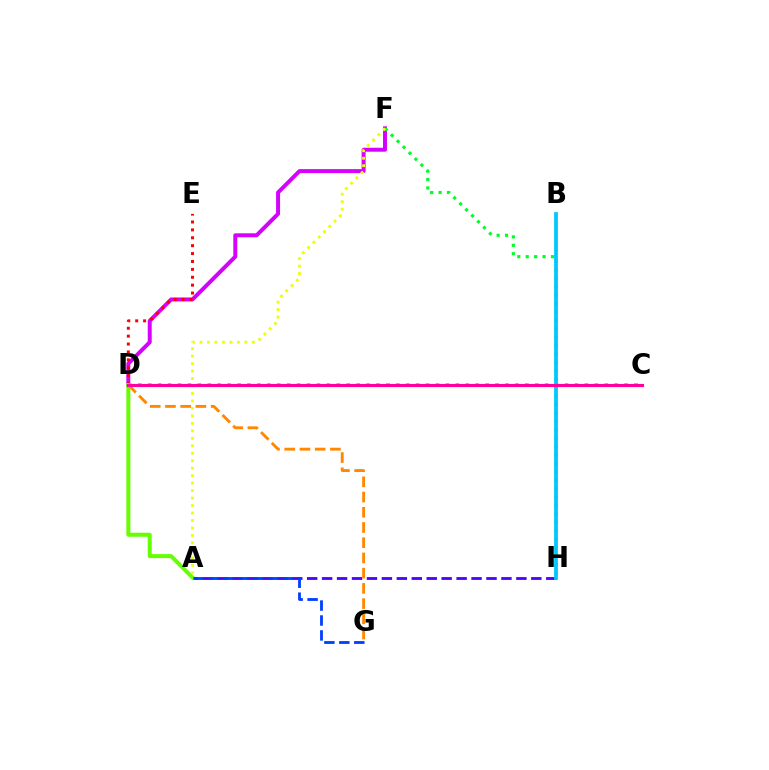{('D', 'F'): [{'color': '#d600ff', 'line_style': 'solid', 'thickness': 2.85}], ('C', 'D'): [{'color': '#00ffaf', 'line_style': 'dotted', 'thickness': 2.7}, {'color': '#ff00a0', 'line_style': 'solid', 'thickness': 2.24}], ('D', 'E'): [{'color': '#ff0000', 'line_style': 'dotted', 'thickness': 2.14}], ('F', 'H'): [{'color': '#00ff27', 'line_style': 'dotted', 'thickness': 2.29}], ('A', 'D'): [{'color': '#66ff00', 'line_style': 'solid', 'thickness': 2.87}], ('A', 'F'): [{'color': '#eeff00', 'line_style': 'dotted', 'thickness': 2.03}], ('A', 'H'): [{'color': '#4f00ff', 'line_style': 'dashed', 'thickness': 2.03}], ('B', 'H'): [{'color': '#00c7ff', 'line_style': 'solid', 'thickness': 2.69}], ('D', 'G'): [{'color': '#ff8800', 'line_style': 'dashed', 'thickness': 2.07}], ('A', 'G'): [{'color': '#003fff', 'line_style': 'dashed', 'thickness': 2.03}]}